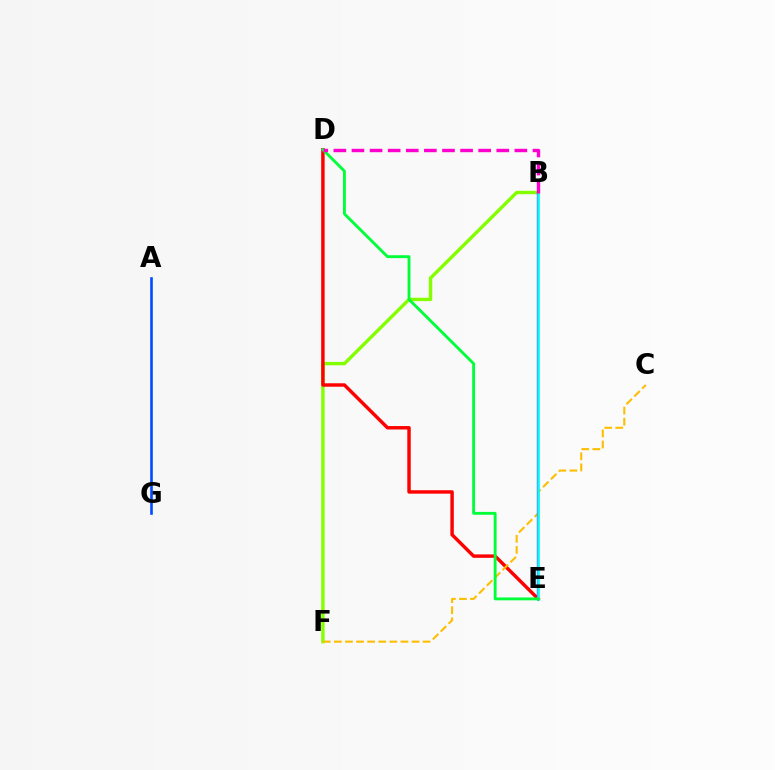{('B', 'F'): [{'color': '#84ff00', 'line_style': 'solid', 'thickness': 2.44}], ('D', 'E'): [{'color': '#ff0000', 'line_style': 'solid', 'thickness': 2.48}, {'color': '#00ff39', 'line_style': 'solid', 'thickness': 2.06}], ('C', 'F'): [{'color': '#ffbd00', 'line_style': 'dashed', 'thickness': 1.51}], ('B', 'E'): [{'color': '#7200ff', 'line_style': 'solid', 'thickness': 1.65}, {'color': '#00fff6', 'line_style': 'solid', 'thickness': 1.82}], ('A', 'G'): [{'color': '#004bff', 'line_style': 'solid', 'thickness': 1.88}], ('B', 'D'): [{'color': '#ff00cf', 'line_style': 'dashed', 'thickness': 2.46}]}